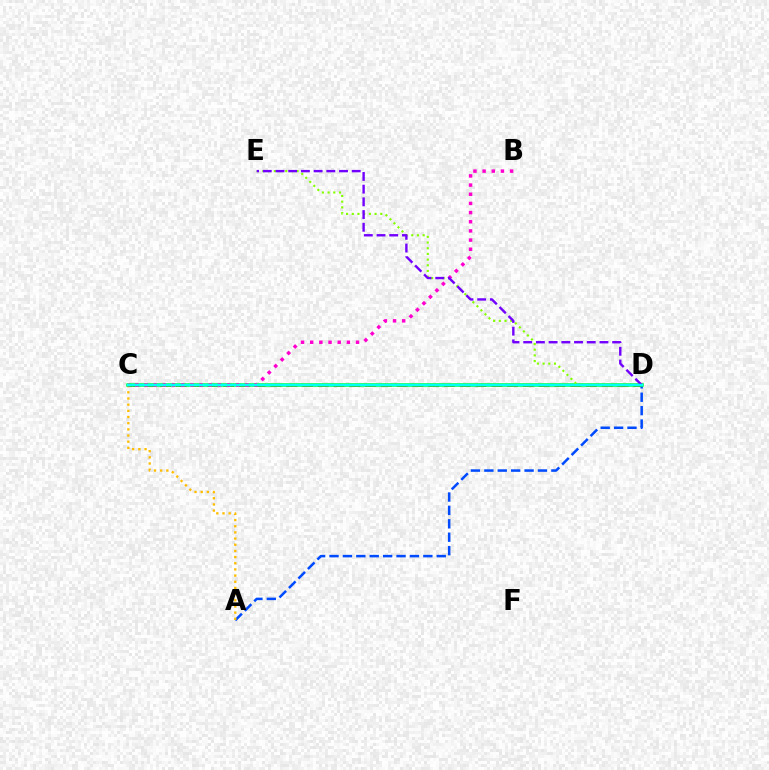{('C', 'D'): [{'color': '#ff0000', 'line_style': 'dashed', 'thickness': 2.14}, {'color': '#00ff39', 'line_style': 'solid', 'thickness': 2.53}, {'color': '#00fff6', 'line_style': 'solid', 'thickness': 1.71}], ('A', 'D'): [{'color': '#004bff', 'line_style': 'dashed', 'thickness': 1.82}], ('A', 'C'): [{'color': '#ffbd00', 'line_style': 'dotted', 'thickness': 1.68}], ('D', 'E'): [{'color': '#84ff00', 'line_style': 'dotted', 'thickness': 1.55}, {'color': '#7200ff', 'line_style': 'dashed', 'thickness': 1.73}], ('B', 'C'): [{'color': '#ff00cf', 'line_style': 'dotted', 'thickness': 2.49}]}